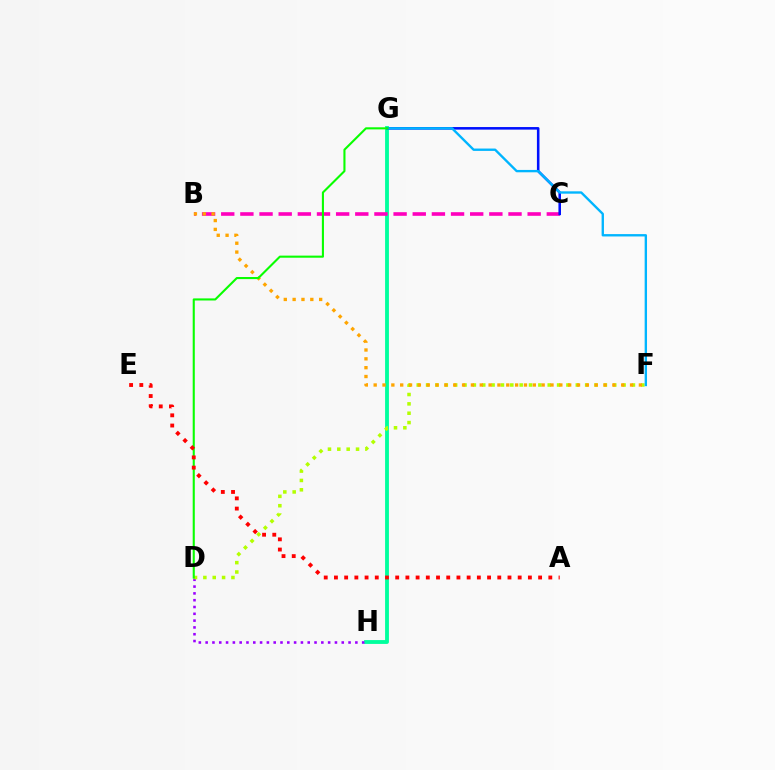{('G', 'H'): [{'color': '#00ff9d', 'line_style': 'solid', 'thickness': 2.77}], ('D', 'H'): [{'color': '#9b00ff', 'line_style': 'dotted', 'thickness': 1.85}], ('B', 'C'): [{'color': '#ff00bd', 'line_style': 'dashed', 'thickness': 2.6}], ('C', 'G'): [{'color': '#0010ff', 'line_style': 'solid', 'thickness': 1.84}], ('D', 'F'): [{'color': '#b3ff00', 'line_style': 'dotted', 'thickness': 2.54}], ('F', 'G'): [{'color': '#00b5ff', 'line_style': 'solid', 'thickness': 1.7}], ('B', 'F'): [{'color': '#ffa500', 'line_style': 'dotted', 'thickness': 2.4}], ('D', 'G'): [{'color': '#08ff00', 'line_style': 'solid', 'thickness': 1.51}], ('A', 'E'): [{'color': '#ff0000', 'line_style': 'dotted', 'thickness': 2.77}]}